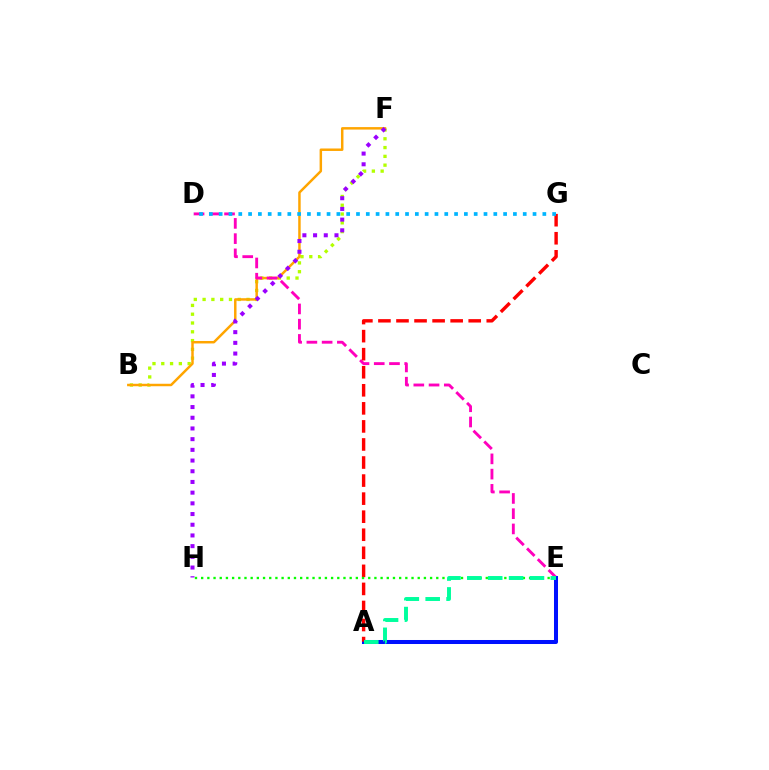{('B', 'F'): [{'color': '#b3ff00', 'line_style': 'dotted', 'thickness': 2.39}, {'color': '#ffa500', 'line_style': 'solid', 'thickness': 1.78}], ('D', 'E'): [{'color': '#ff00bd', 'line_style': 'dashed', 'thickness': 2.07}], ('A', 'E'): [{'color': '#0010ff', 'line_style': 'solid', 'thickness': 2.89}, {'color': '#00ff9d', 'line_style': 'dashed', 'thickness': 2.84}], ('F', 'H'): [{'color': '#9b00ff', 'line_style': 'dotted', 'thickness': 2.91}], ('A', 'G'): [{'color': '#ff0000', 'line_style': 'dashed', 'thickness': 2.45}], ('E', 'H'): [{'color': '#08ff00', 'line_style': 'dotted', 'thickness': 1.68}], ('D', 'G'): [{'color': '#00b5ff', 'line_style': 'dotted', 'thickness': 2.66}]}